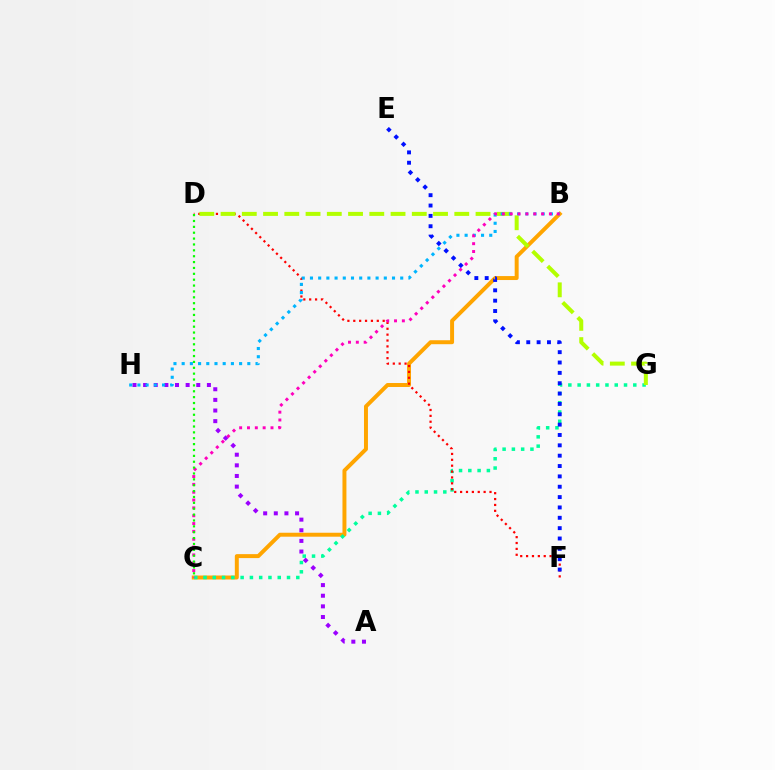{('B', 'C'): [{'color': '#ffa500', 'line_style': 'solid', 'thickness': 2.85}, {'color': '#ff00bd', 'line_style': 'dotted', 'thickness': 2.13}], ('A', 'H'): [{'color': '#9b00ff', 'line_style': 'dotted', 'thickness': 2.89}], ('C', 'G'): [{'color': '#00ff9d', 'line_style': 'dotted', 'thickness': 2.52}], ('D', 'F'): [{'color': '#ff0000', 'line_style': 'dotted', 'thickness': 1.6}], ('D', 'G'): [{'color': '#b3ff00', 'line_style': 'dashed', 'thickness': 2.89}], ('B', 'H'): [{'color': '#00b5ff', 'line_style': 'dotted', 'thickness': 2.23}], ('C', 'D'): [{'color': '#08ff00', 'line_style': 'dotted', 'thickness': 1.6}], ('E', 'F'): [{'color': '#0010ff', 'line_style': 'dotted', 'thickness': 2.81}]}